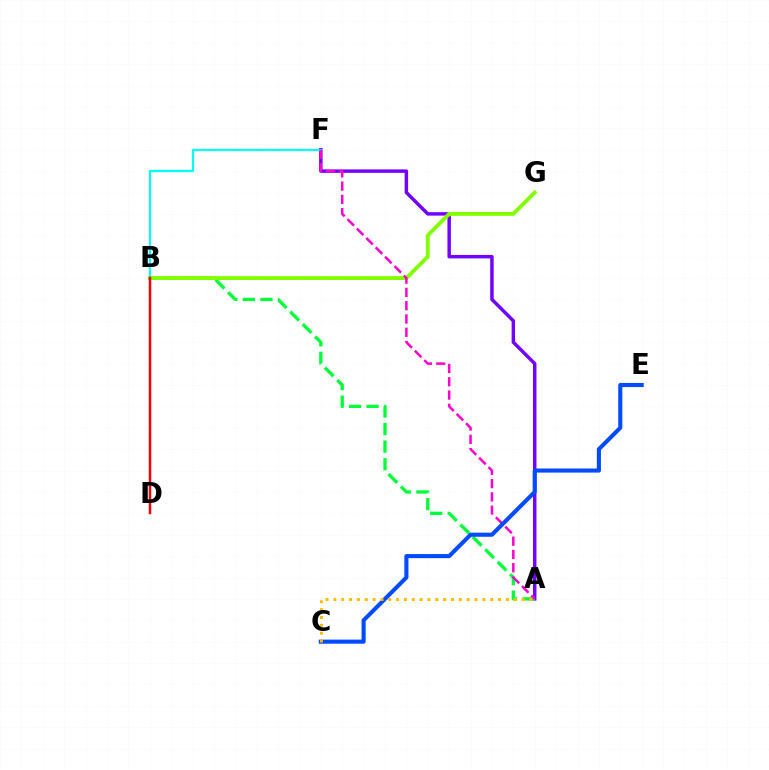{('A', 'F'): [{'color': '#7200ff', 'line_style': 'solid', 'thickness': 2.48}, {'color': '#ff00cf', 'line_style': 'dashed', 'thickness': 1.81}], ('A', 'B'): [{'color': '#00ff39', 'line_style': 'dashed', 'thickness': 2.38}], ('B', 'G'): [{'color': '#84ff00', 'line_style': 'solid', 'thickness': 2.79}], ('B', 'F'): [{'color': '#00fff6', 'line_style': 'solid', 'thickness': 1.6}], ('C', 'E'): [{'color': '#004bff', 'line_style': 'solid', 'thickness': 2.94}], ('A', 'C'): [{'color': '#ffbd00', 'line_style': 'dotted', 'thickness': 2.13}], ('B', 'D'): [{'color': '#ff0000', 'line_style': 'solid', 'thickness': 1.78}]}